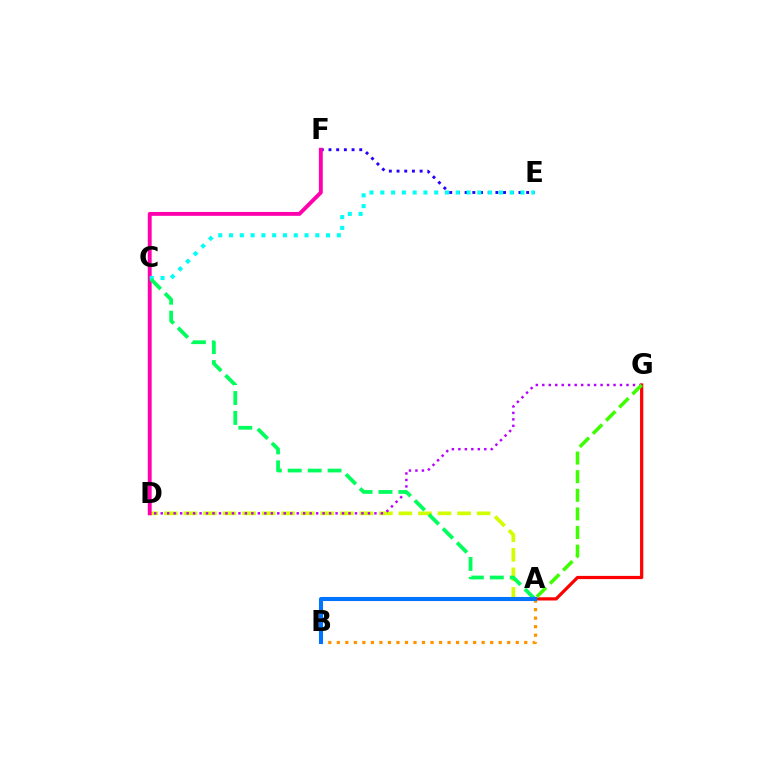{('E', 'F'): [{'color': '#2500ff', 'line_style': 'dotted', 'thickness': 2.09}], ('A', 'D'): [{'color': '#d1ff00', 'line_style': 'dashed', 'thickness': 2.66}], ('D', 'G'): [{'color': '#b900ff', 'line_style': 'dotted', 'thickness': 1.76}], ('A', 'G'): [{'color': '#ff0000', 'line_style': 'solid', 'thickness': 2.32}, {'color': '#3dff00', 'line_style': 'dashed', 'thickness': 2.53}], ('D', 'F'): [{'color': '#ff00ac', 'line_style': 'solid', 'thickness': 2.79}], ('C', 'E'): [{'color': '#00fff6', 'line_style': 'dotted', 'thickness': 2.93}], ('A', 'B'): [{'color': '#ff9400', 'line_style': 'dotted', 'thickness': 2.32}, {'color': '#0074ff', 'line_style': 'solid', 'thickness': 2.94}], ('A', 'C'): [{'color': '#00ff5c', 'line_style': 'dashed', 'thickness': 2.71}]}